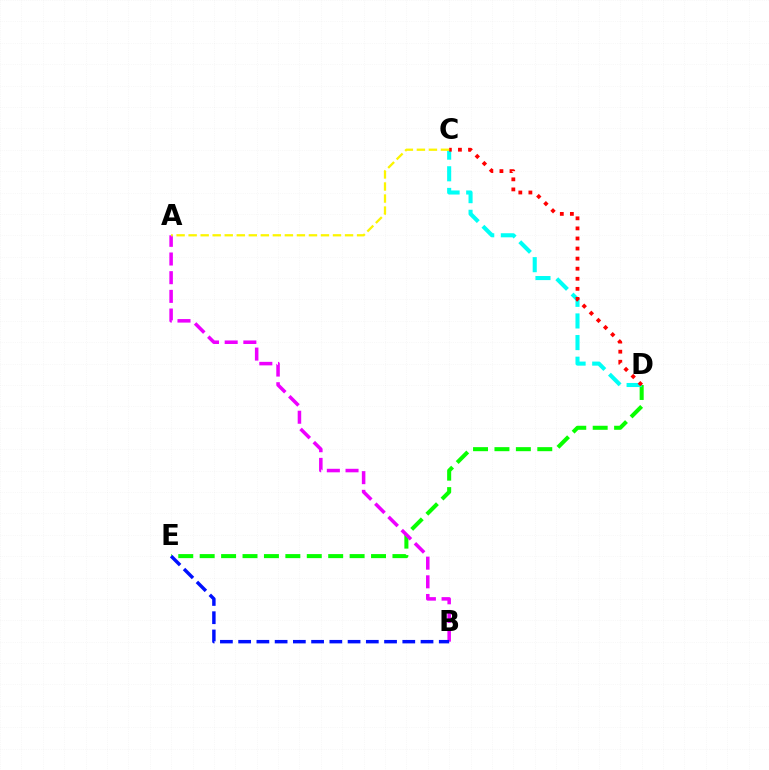{('D', 'E'): [{'color': '#08ff00', 'line_style': 'dashed', 'thickness': 2.91}], ('C', 'D'): [{'color': '#00fff6', 'line_style': 'dashed', 'thickness': 2.94}, {'color': '#ff0000', 'line_style': 'dotted', 'thickness': 2.74}], ('A', 'B'): [{'color': '#ee00ff', 'line_style': 'dashed', 'thickness': 2.54}], ('B', 'E'): [{'color': '#0010ff', 'line_style': 'dashed', 'thickness': 2.48}], ('A', 'C'): [{'color': '#fcf500', 'line_style': 'dashed', 'thickness': 1.63}]}